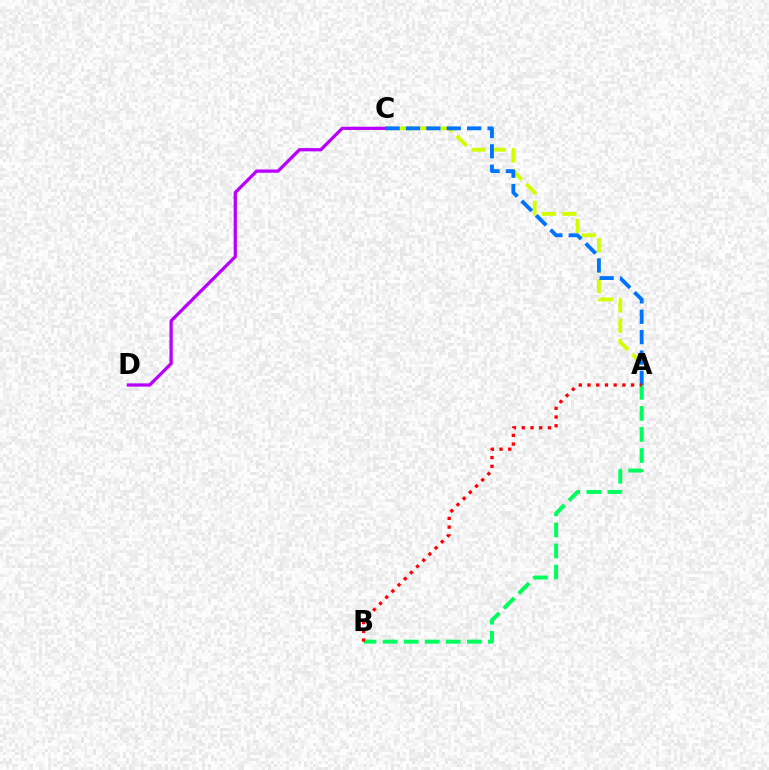{('A', 'C'): [{'color': '#d1ff00', 'line_style': 'dashed', 'thickness': 2.76}, {'color': '#0074ff', 'line_style': 'dashed', 'thickness': 2.77}], ('C', 'D'): [{'color': '#b900ff', 'line_style': 'solid', 'thickness': 2.33}], ('A', 'B'): [{'color': '#00ff5c', 'line_style': 'dashed', 'thickness': 2.86}, {'color': '#ff0000', 'line_style': 'dotted', 'thickness': 2.37}]}